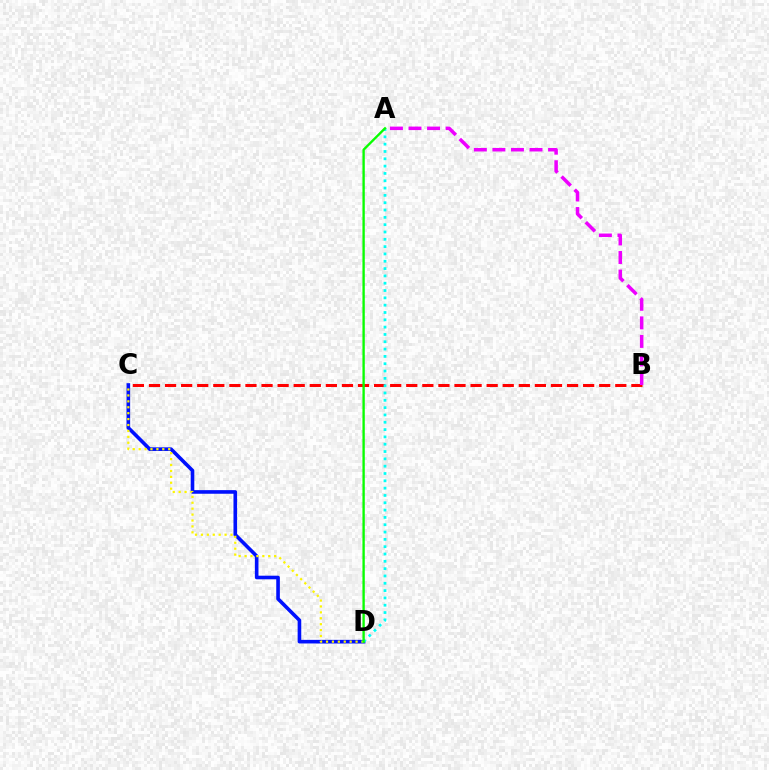{('C', 'D'): [{'color': '#0010ff', 'line_style': 'solid', 'thickness': 2.6}, {'color': '#fcf500', 'line_style': 'dotted', 'thickness': 1.61}], ('B', 'C'): [{'color': '#ff0000', 'line_style': 'dashed', 'thickness': 2.18}], ('A', 'B'): [{'color': '#ee00ff', 'line_style': 'dashed', 'thickness': 2.52}], ('A', 'D'): [{'color': '#00fff6', 'line_style': 'dotted', 'thickness': 1.99}, {'color': '#08ff00', 'line_style': 'solid', 'thickness': 1.7}]}